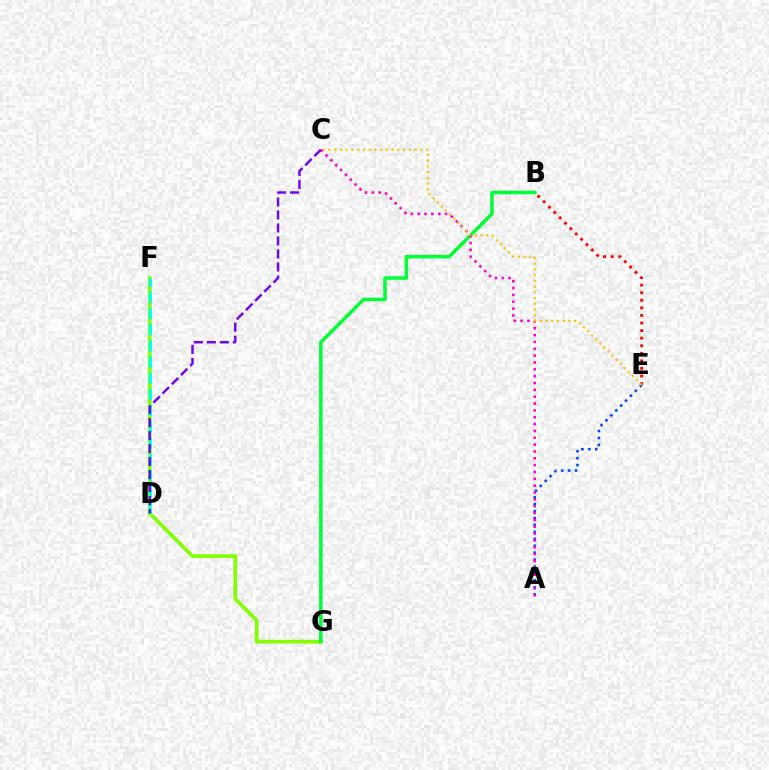{('A', 'E'): [{'color': '#004bff', 'line_style': 'dotted', 'thickness': 1.88}], ('F', 'G'): [{'color': '#84ff00', 'line_style': 'solid', 'thickness': 2.68}], ('B', 'G'): [{'color': '#00ff39', 'line_style': 'solid', 'thickness': 2.54}], ('B', 'E'): [{'color': '#ff0000', 'line_style': 'dotted', 'thickness': 2.06}], ('A', 'C'): [{'color': '#ff00cf', 'line_style': 'dotted', 'thickness': 1.86}], ('C', 'E'): [{'color': '#ffbd00', 'line_style': 'dotted', 'thickness': 1.56}], ('D', 'F'): [{'color': '#00fff6', 'line_style': 'dashed', 'thickness': 2.2}], ('C', 'D'): [{'color': '#7200ff', 'line_style': 'dashed', 'thickness': 1.77}]}